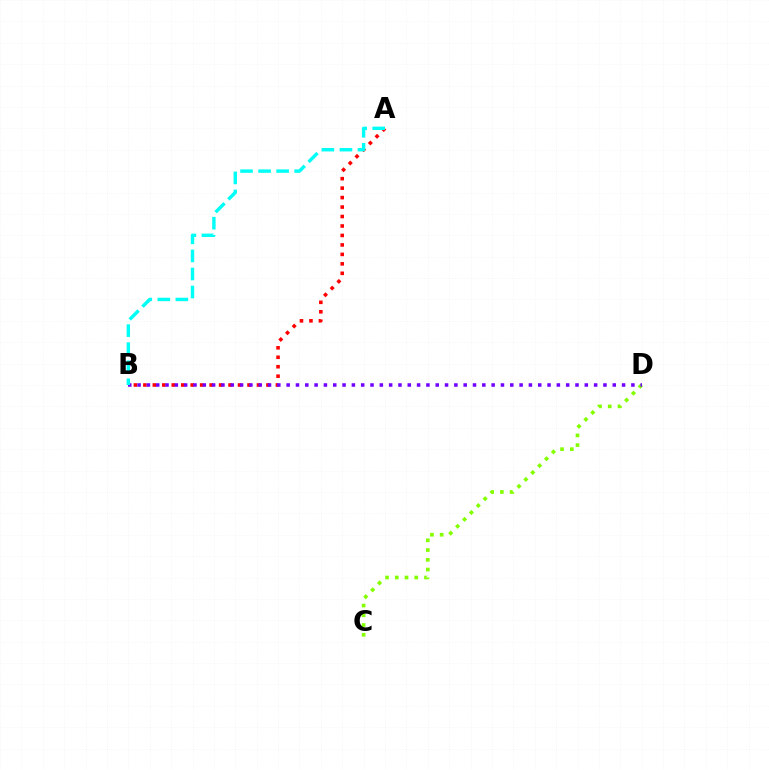{('C', 'D'): [{'color': '#84ff00', 'line_style': 'dotted', 'thickness': 2.65}], ('A', 'B'): [{'color': '#ff0000', 'line_style': 'dotted', 'thickness': 2.57}, {'color': '#00fff6', 'line_style': 'dashed', 'thickness': 2.45}], ('B', 'D'): [{'color': '#7200ff', 'line_style': 'dotted', 'thickness': 2.53}]}